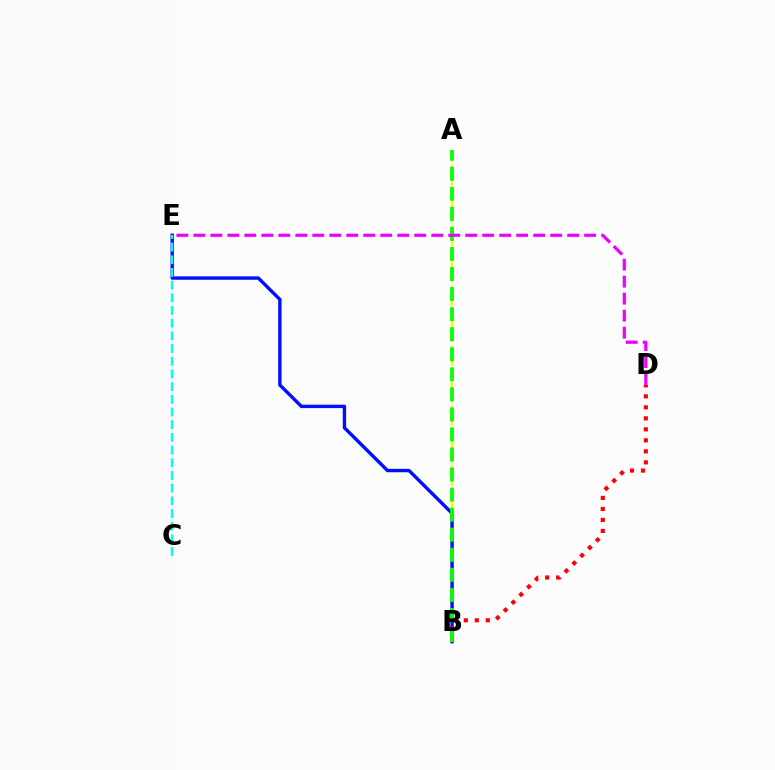{('A', 'B'): [{'color': '#fcf500', 'line_style': 'dashed', 'thickness': 1.63}, {'color': '#08ff00', 'line_style': 'dashed', 'thickness': 2.72}], ('B', 'E'): [{'color': '#0010ff', 'line_style': 'solid', 'thickness': 2.44}], ('C', 'E'): [{'color': '#00fff6', 'line_style': 'dashed', 'thickness': 1.72}], ('B', 'D'): [{'color': '#ff0000', 'line_style': 'dotted', 'thickness': 2.99}], ('D', 'E'): [{'color': '#ee00ff', 'line_style': 'dashed', 'thickness': 2.31}]}